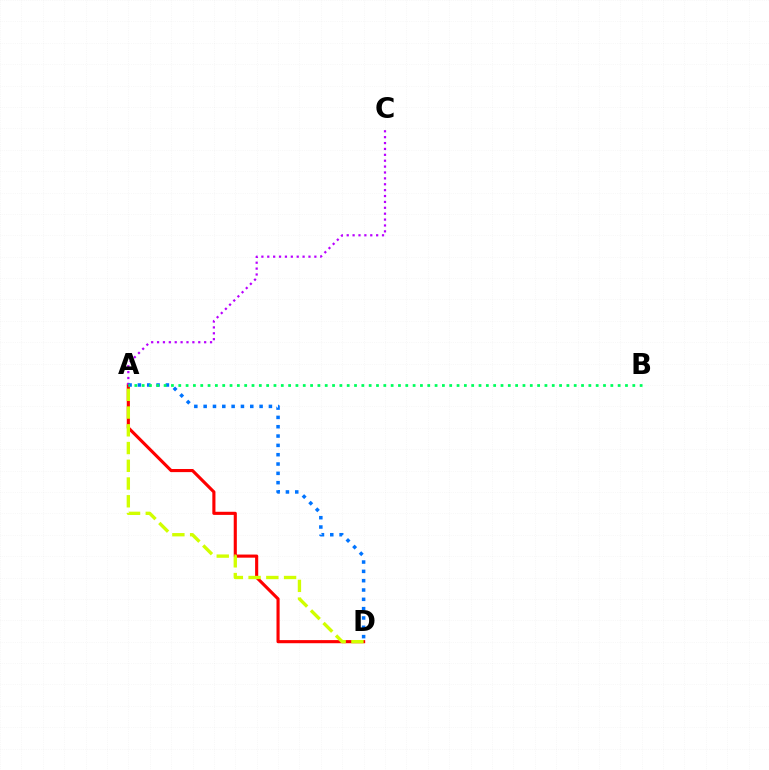{('A', 'D'): [{'color': '#ff0000', 'line_style': 'solid', 'thickness': 2.25}, {'color': '#0074ff', 'line_style': 'dotted', 'thickness': 2.53}, {'color': '#d1ff00', 'line_style': 'dashed', 'thickness': 2.41}], ('A', 'C'): [{'color': '#b900ff', 'line_style': 'dotted', 'thickness': 1.6}], ('A', 'B'): [{'color': '#00ff5c', 'line_style': 'dotted', 'thickness': 1.99}]}